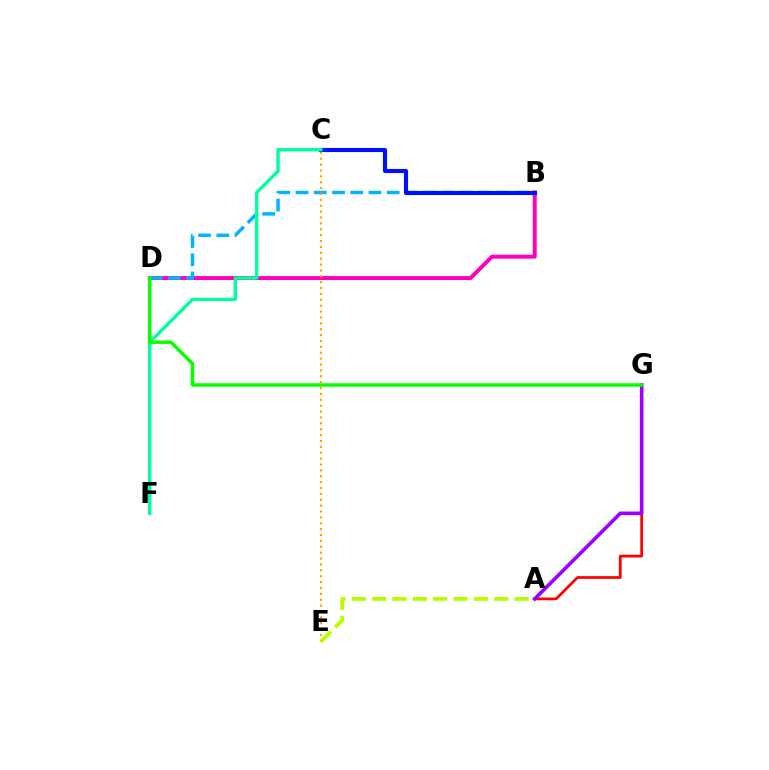{('B', 'D'): [{'color': '#ff00bd', 'line_style': 'solid', 'thickness': 2.85}, {'color': '#00b5ff', 'line_style': 'dashed', 'thickness': 2.48}], ('C', 'E'): [{'color': '#ffa500', 'line_style': 'dotted', 'thickness': 1.6}], ('A', 'G'): [{'color': '#ff0000', 'line_style': 'solid', 'thickness': 1.98}, {'color': '#9b00ff', 'line_style': 'solid', 'thickness': 2.6}], ('B', 'C'): [{'color': '#0010ff', 'line_style': 'solid', 'thickness': 2.97}], ('C', 'F'): [{'color': '#00ff9d', 'line_style': 'solid', 'thickness': 2.44}], ('D', 'G'): [{'color': '#08ff00', 'line_style': 'solid', 'thickness': 2.48}], ('A', 'E'): [{'color': '#b3ff00', 'line_style': 'dashed', 'thickness': 2.76}]}